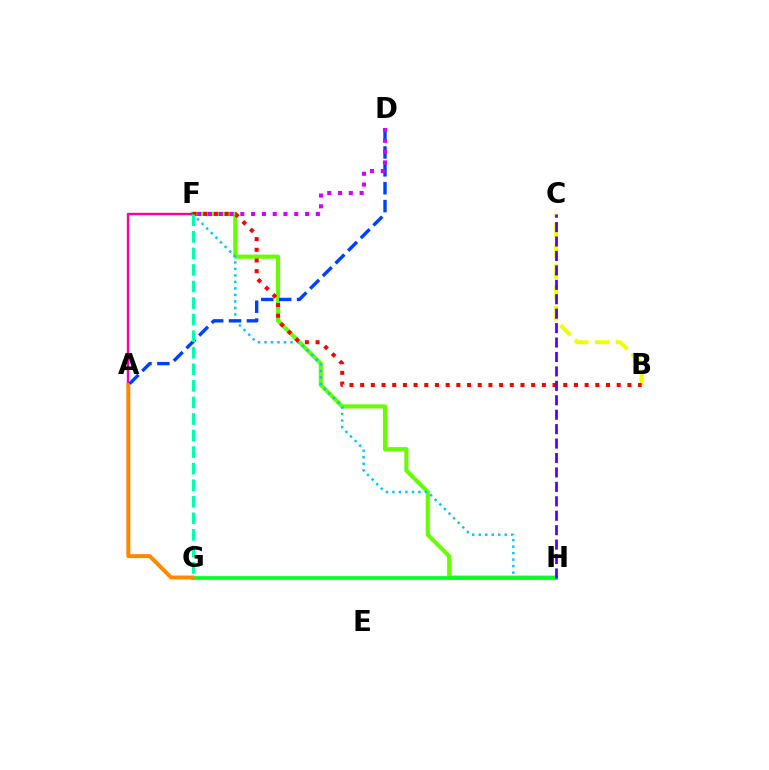{('B', 'C'): [{'color': '#eeff00', 'line_style': 'dashed', 'thickness': 2.83}], ('F', 'H'): [{'color': '#66ff00', 'line_style': 'solid', 'thickness': 2.95}, {'color': '#00c7ff', 'line_style': 'dotted', 'thickness': 1.77}], ('A', 'F'): [{'color': '#ff00a0', 'line_style': 'solid', 'thickness': 1.72}], ('G', 'H'): [{'color': '#00ff27', 'line_style': 'solid', 'thickness': 2.66}], ('B', 'F'): [{'color': '#ff0000', 'line_style': 'dotted', 'thickness': 2.9}], ('A', 'G'): [{'color': '#ff8800', 'line_style': 'solid', 'thickness': 2.84}], ('A', 'D'): [{'color': '#003fff', 'line_style': 'dashed', 'thickness': 2.43}], ('F', 'G'): [{'color': '#00ffaf', 'line_style': 'dashed', 'thickness': 2.25}], ('D', 'F'): [{'color': '#d600ff', 'line_style': 'dotted', 'thickness': 2.93}], ('C', 'H'): [{'color': '#4f00ff', 'line_style': 'dashed', 'thickness': 1.96}]}